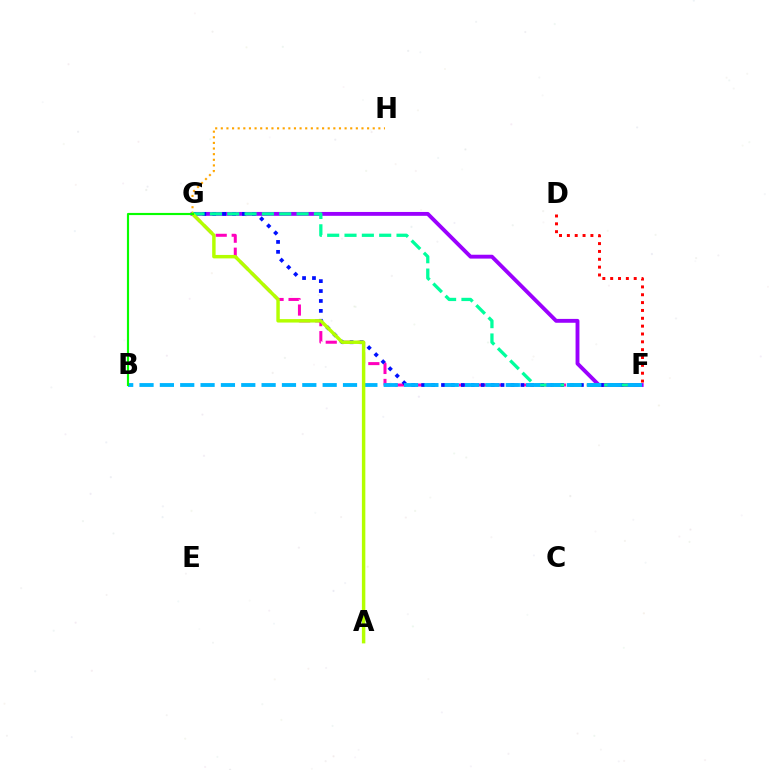{('G', 'H'): [{'color': '#ffa500', 'line_style': 'dotted', 'thickness': 1.53}], ('F', 'G'): [{'color': '#ff00bd', 'line_style': 'dashed', 'thickness': 2.17}, {'color': '#9b00ff', 'line_style': 'solid', 'thickness': 2.78}, {'color': '#0010ff', 'line_style': 'dotted', 'thickness': 2.7}, {'color': '#00ff9d', 'line_style': 'dashed', 'thickness': 2.36}], ('B', 'F'): [{'color': '#00b5ff', 'line_style': 'dashed', 'thickness': 2.76}], ('A', 'G'): [{'color': '#b3ff00', 'line_style': 'solid', 'thickness': 2.48}], ('D', 'F'): [{'color': '#ff0000', 'line_style': 'dotted', 'thickness': 2.13}], ('B', 'G'): [{'color': '#08ff00', 'line_style': 'solid', 'thickness': 1.55}]}